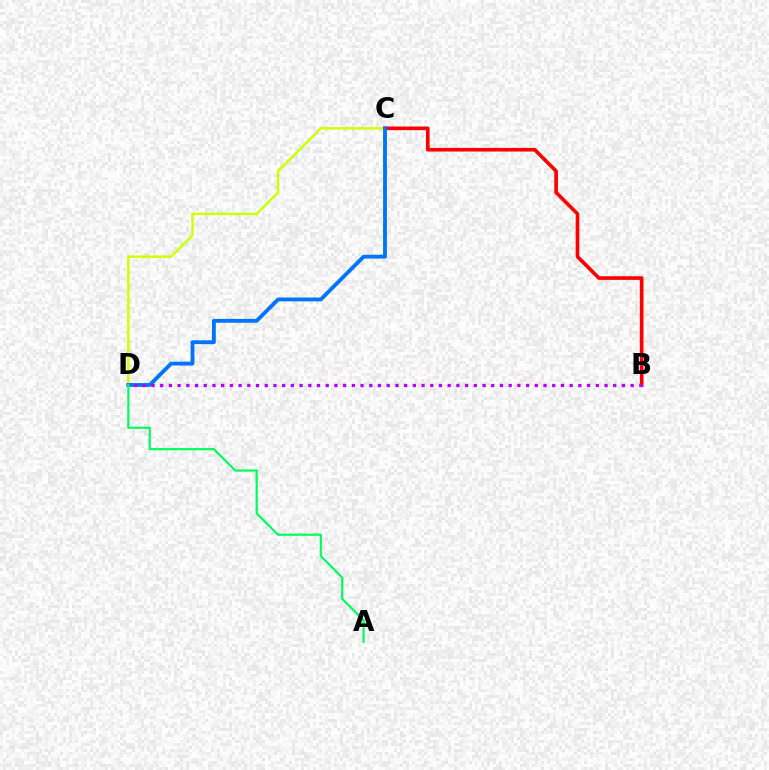{('C', 'D'): [{'color': '#d1ff00', 'line_style': 'solid', 'thickness': 1.75}, {'color': '#0074ff', 'line_style': 'solid', 'thickness': 2.76}], ('B', 'C'): [{'color': '#ff0000', 'line_style': 'solid', 'thickness': 2.62}], ('B', 'D'): [{'color': '#b900ff', 'line_style': 'dotted', 'thickness': 2.37}], ('A', 'D'): [{'color': '#00ff5c', 'line_style': 'solid', 'thickness': 1.57}]}